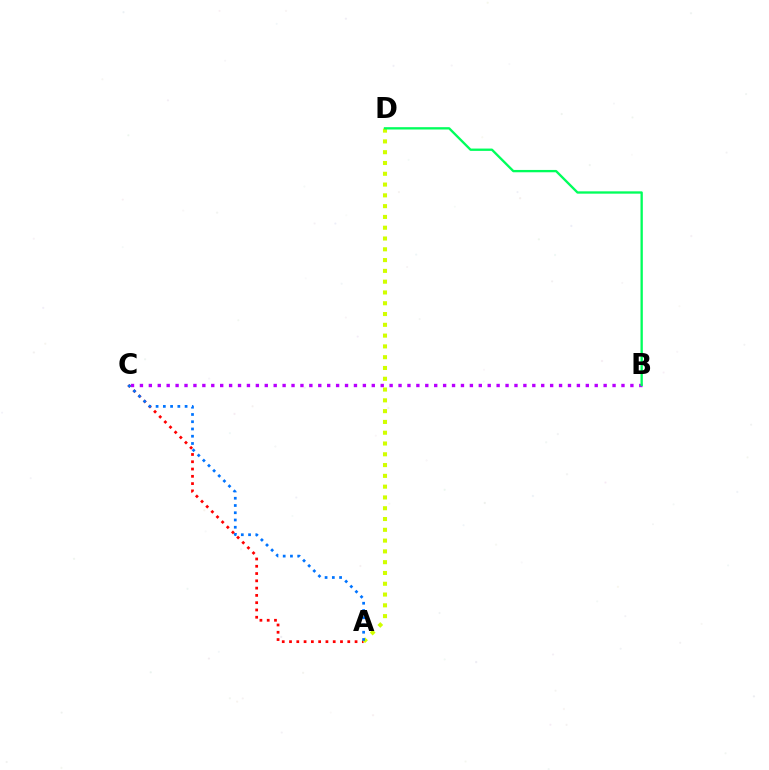{('A', 'C'): [{'color': '#ff0000', 'line_style': 'dotted', 'thickness': 1.98}, {'color': '#0074ff', 'line_style': 'dotted', 'thickness': 1.97}], ('A', 'D'): [{'color': '#d1ff00', 'line_style': 'dotted', 'thickness': 2.93}], ('B', 'C'): [{'color': '#b900ff', 'line_style': 'dotted', 'thickness': 2.42}], ('B', 'D'): [{'color': '#00ff5c', 'line_style': 'solid', 'thickness': 1.68}]}